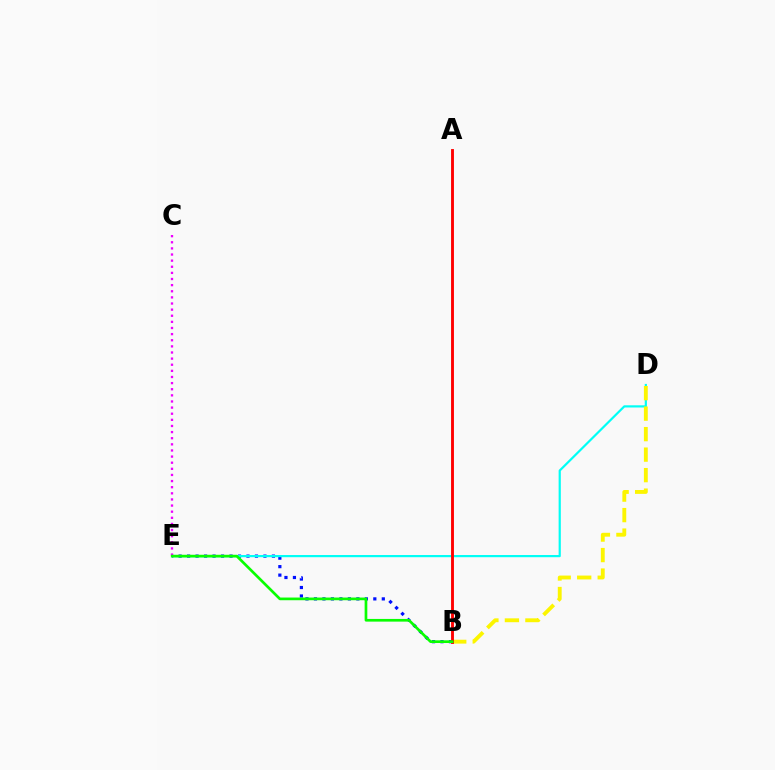{('B', 'E'): [{'color': '#0010ff', 'line_style': 'dotted', 'thickness': 2.3}, {'color': '#08ff00', 'line_style': 'solid', 'thickness': 1.94}], ('D', 'E'): [{'color': '#00fff6', 'line_style': 'solid', 'thickness': 1.58}], ('C', 'E'): [{'color': '#ee00ff', 'line_style': 'dotted', 'thickness': 1.66}], ('B', 'D'): [{'color': '#fcf500', 'line_style': 'dashed', 'thickness': 2.78}], ('A', 'B'): [{'color': '#ff0000', 'line_style': 'solid', 'thickness': 2.07}]}